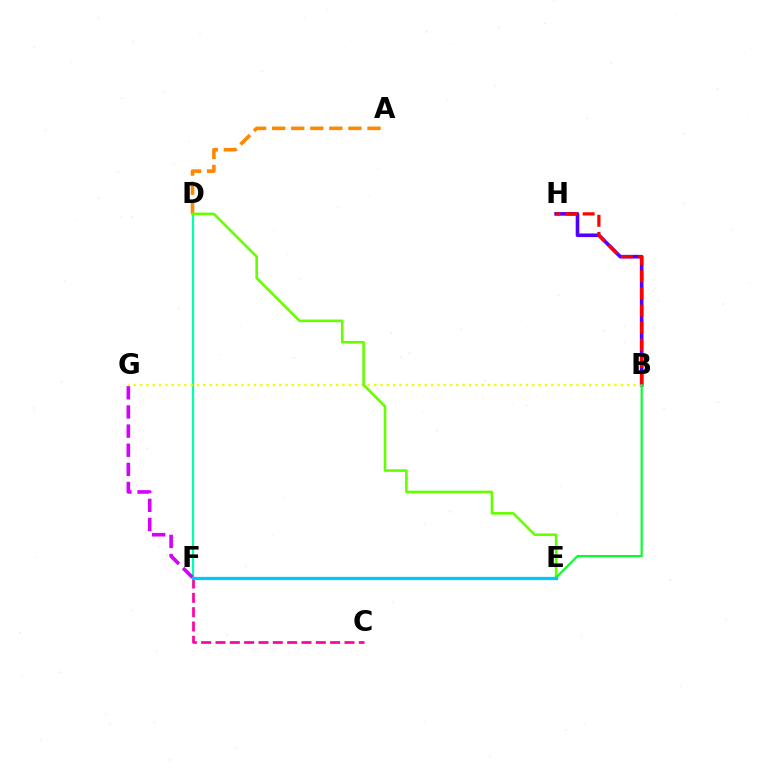{('E', 'F'): [{'color': '#003fff', 'line_style': 'dotted', 'thickness': 2.12}, {'color': '#00c7ff', 'line_style': 'solid', 'thickness': 2.36}], ('B', 'H'): [{'color': '#4f00ff', 'line_style': 'solid', 'thickness': 2.61}, {'color': '#ff0000', 'line_style': 'dashed', 'thickness': 2.33}], ('D', 'F'): [{'color': '#00ffaf', 'line_style': 'solid', 'thickness': 1.61}], ('A', 'D'): [{'color': '#ff8800', 'line_style': 'dashed', 'thickness': 2.59}], ('B', 'G'): [{'color': '#eeff00', 'line_style': 'dotted', 'thickness': 1.72}], ('F', 'G'): [{'color': '#d600ff', 'line_style': 'dashed', 'thickness': 2.6}], ('C', 'F'): [{'color': '#ff00a0', 'line_style': 'dashed', 'thickness': 1.95}], ('D', 'E'): [{'color': '#66ff00', 'line_style': 'solid', 'thickness': 1.89}], ('B', 'E'): [{'color': '#00ff27', 'line_style': 'solid', 'thickness': 1.55}]}